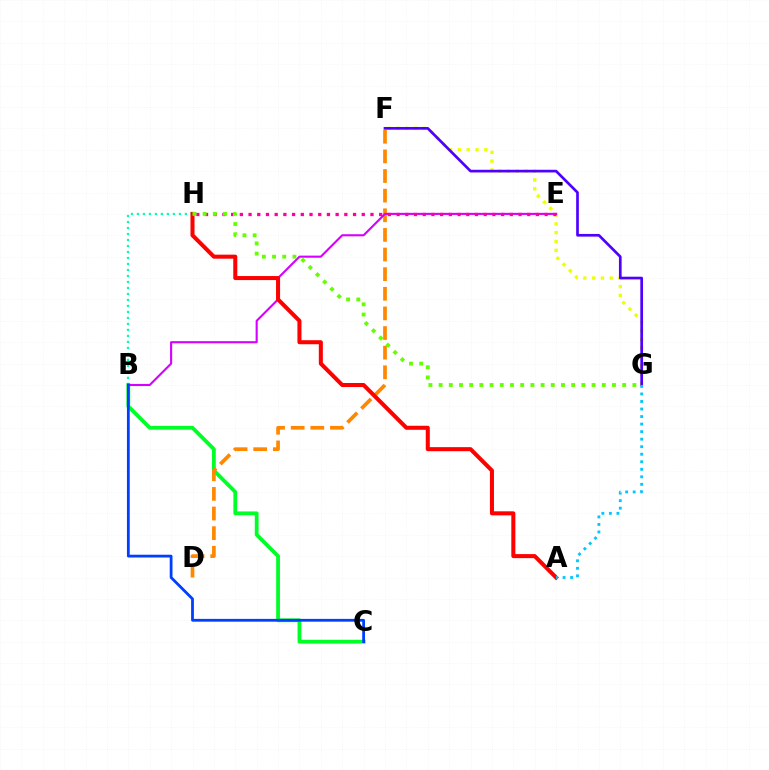{('B', 'C'): [{'color': '#00ff27', 'line_style': 'solid', 'thickness': 2.72}, {'color': '#003fff', 'line_style': 'solid', 'thickness': 2.01}], ('D', 'F'): [{'color': '#ff8800', 'line_style': 'dashed', 'thickness': 2.67}], ('F', 'G'): [{'color': '#eeff00', 'line_style': 'dotted', 'thickness': 2.39}, {'color': '#4f00ff', 'line_style': 'solid', 'thickness': 1.94}], ('B', 'H'): [{'color': '#00ffaf', 'line_style': 'dotted', 'thickness': 1.63}], ('B', 'E'): [{'color': '#d600ff', 'line_style': 'solid', 'thickness': 1.51}], ('A', 'H'): [{'color': '#ff0000', 'line_style': 'solid', 'thickness': 2.91}], ('E', 'H'): [{'color': '#ff00a0', 'line_style': 'dotted', 'thickness': 2.37}], ('A', 'G'): [{'color': '#00c7ff', 'line_style': 'dotted', 'thickness': 2.05}], ('G', 'H'): [{'color': '#66ff00', 'line_style': 'dotted', 'thickness': 2.77}]}